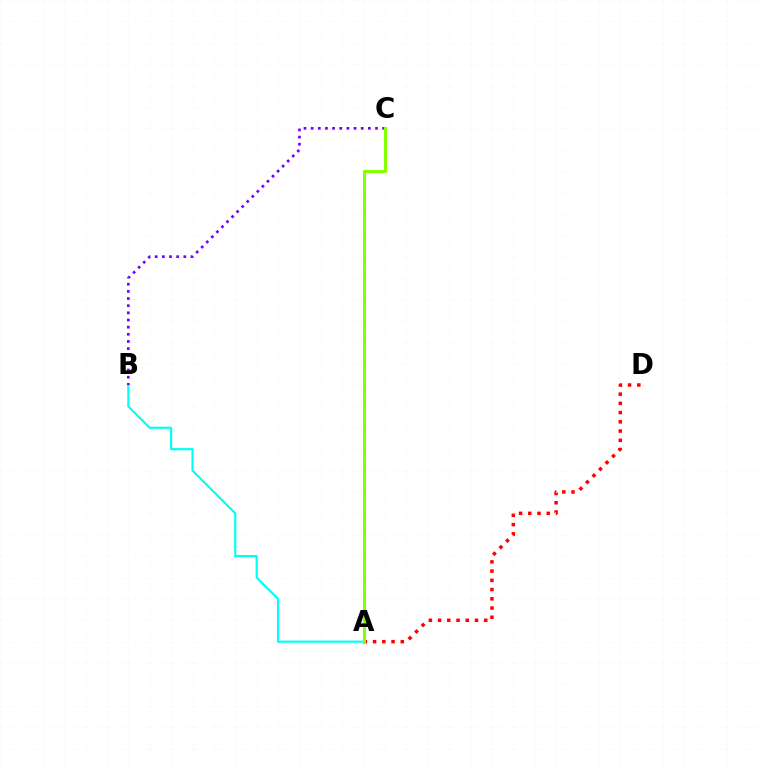{('A', 'B'): [{'color': '#00fff6', 'line_style': 'solid', 'thickness': 1.56}], ('B', 'C'): [{'color': '#7200ff', 'line_style': 'dotted', 'thickness': 1.94}], ('A', 'D'): [{'color': '#ff0000', 'line_style': 'dotted', 'thickness': 2.51}], ('A', 'C'): [{'color': '#84ff00', 'line_style': 'solid', 'thickness': 2.2}]}